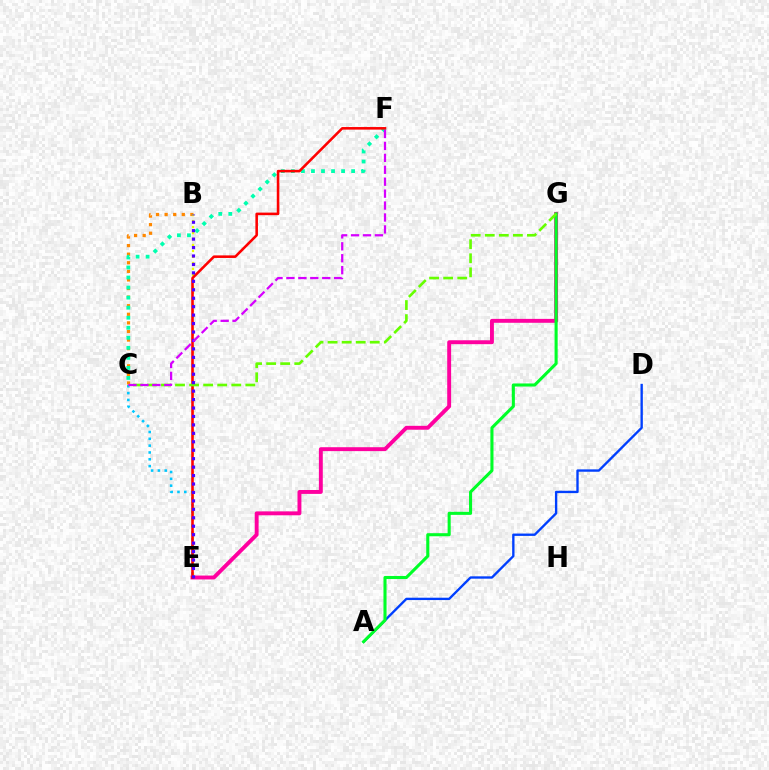{('E', 'G'): [{'color': '#ff00a0', 'line_style': 'solid', 'thickness': 2.81}], ('C', 'E'): [{'color': '#00c7ff', 'line_style': 'dotted', 'thickness': 1.85}], ('B', 'C'): [{'color': '#ff8800', 'line_style': 'dotted', 'thickness': 2.33}], ('A', 'D'): [{'color': '#003fff', 'line_style': 'solid', 'thickness': 1.69}], ('C', 'F'): [{'color': '#00ffaf', 'line_style': 'dotted', 'thickness': 2.73}, {'color': '#d600ff', 'line_style': 'dashed', 'thickness': 1.62}], ('A', 'G'): [{'color': '#00ff27', 'line_style': 'solid', 'thickness': 2.21}], ('B', 'E'): [{'color': '#eeff00', 'line_style': 'dotted', 'thickness': 1.62}, {'color': '#4f00ff', 'line_style': 'dotted', 'thickness': 2.29}], ('E', 'F'): [{'color': '#ff0000', 'line_style': 'solid', 'thickness': 1.85}], ('C', 'G'): [{'color': '#66ff00', 'line_style': 'dashed', 'thickness': 1.91}]}